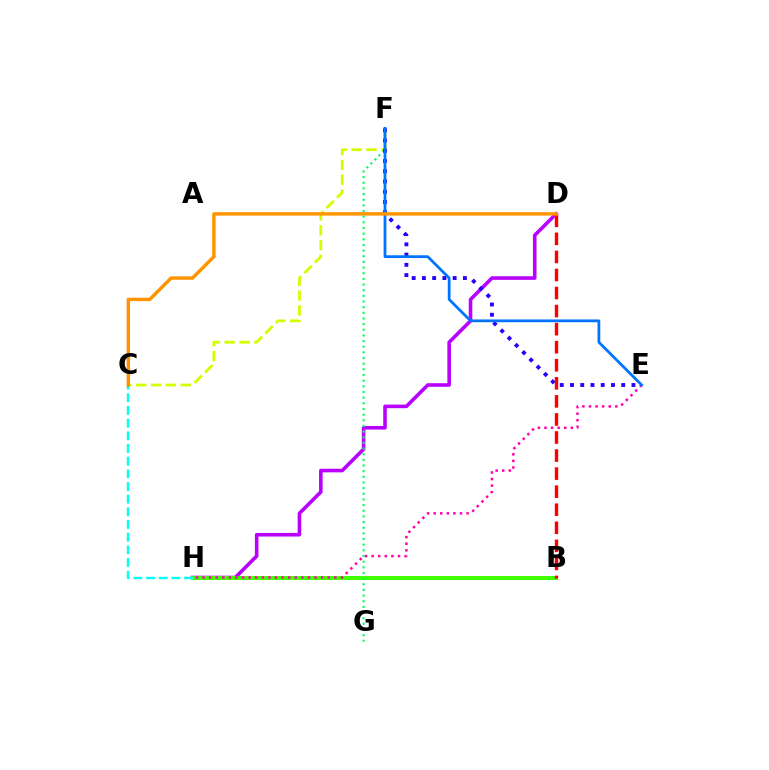{('D', 'H'): [{'color': '#b900ff', 'line_style': 'solid', 'thickness': 2.59}], ('B', 'H'): [{'color': '#3dff00', 'line_style': 'solid', 'thickness': 2.83}], ('F', 'G'): [{'color': '#00ff5c', 'line_style': 'dotted', 'thickness': 1.54}], ('C', 'F'): [{'color': '#d1ff00', 'line_style': 'dashed', 'thickness': 2.02}], ('E', 'F'): [{'color': '#2500ff', 'line_style': 'dotted', 'thickness': 2.78}, {'color': '#0074ff', 'line_style': 'solid', 'thickness': 1.99}], ('B', 'D'): [{'color': '#ff0000', 'line_style': 'dashed', 'thickness': 2.45}], ('C', 'H'): [{'color': '#00fff6', 'line_style': 'dashed', 'thickness': 1.72}], ('E', 'H'): [{'color': '#ff00ac', 'line_style': 'dotted', 'thickness': 1.79}], ('C', 'D'): [{'color': '#ff9400', 'line_style': 'solid', 'thickness': 2.47}]}